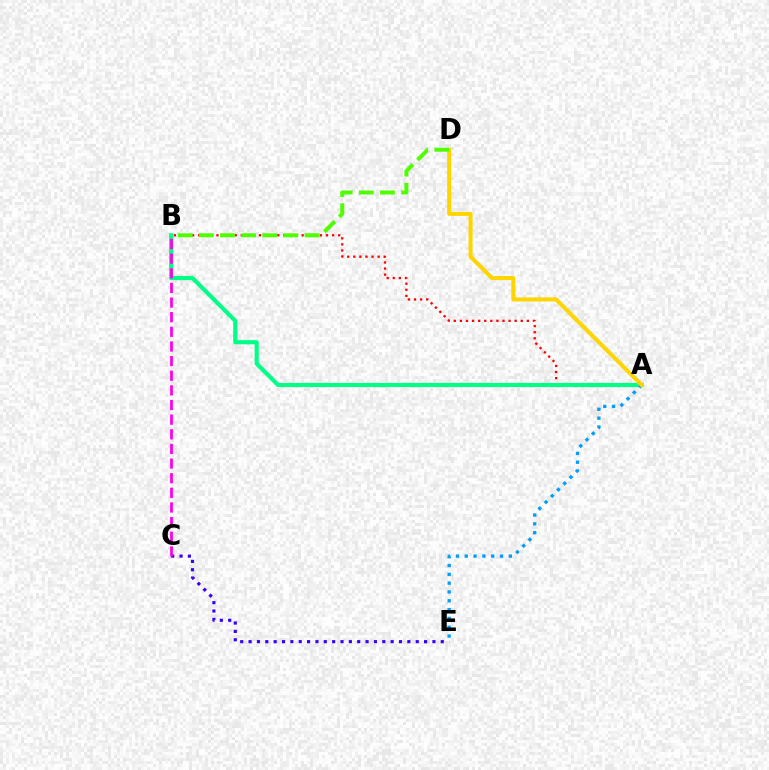{('A', 'B'): [{'color': '#ff0000', 'line_style': 'dotted', 'thickness': 1.65}, {'color': '#00ff86', 'line_style': 'solid', 'thickness': 2.98}], ('A', 'E'): [{'color': '#009eff', 'line_style': 'dotted', 'thickness': 2.4}], ('C', 'E'): [{'color': '#3700ff', 'line_style': 'dotted', 'thickness': 2.27}], ('A', 'D'): [{'color': '#ffd500', 'line_style': 'solid', 'thickness': 2.92}], ('B', 'D'): [{'color': '#4fff00', 'line_style': 'dashed', 'thickness': 2.87}], ('B', 'C'): [{'color': '#ff00ed', 'line_style': 'dashed', 'thickness': 1.99}]}